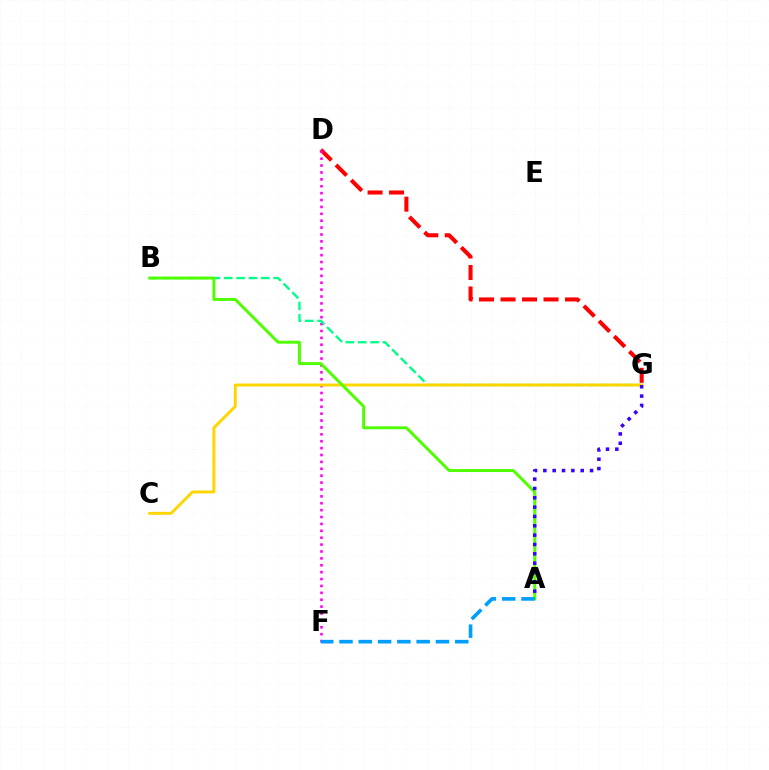{('D', 'G'): [{'color': '#ff0000', 'line_style': 'dashed', 'thickness': 2.92}], ('D', 'F'): [{'color': '#ff00ed', 'line_style': 'dotted', 'thickness': 1.87}], ('B', 'G'): [{'color': '#00ff86', 'line_style': 'dashed', 'thickness': 1.68}], ('C', 'G'): [{'color': '#ffd500', 'line_style': 'solid', 'thickness': 2.12}], ('A', 'B'): [{'color': '#4fff00', 'line_style': 'solid', 'thickness': 2.13}], ('A', 'G'): [{'color': '#3700ff', 'line_style': 'dotted', 'thickness': 2.54}], ('A', 'F'): [{'color': '#009eff', 'line_style': 'dashed', 'thickness': 2.62}]}